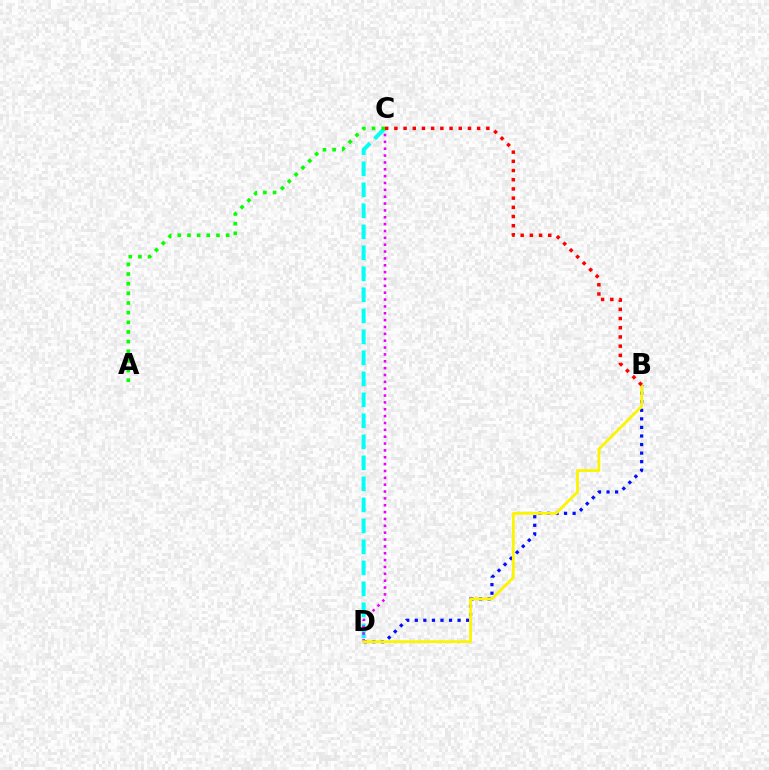{('B', 'D'): [{'color': '#0010ff', 'line_style': 'dotted', 'thickness': 2.33}, {'color': '#fcf500', 'line_style': 'solid', 'thickness': 2.01}], ('C', 'D'): [{'color': '#00fff6', 'line_style': 'dashed', 'thickness': 2.85}, {'color': '#ee00ff', 'line_style': 'dotted', 'thickness': 1.86}], ('B', 'C'): [{'color': '#ff0000', 'line_style': 'dotted', 'thickness': 2.5}], ('A', 'C'): [{'color': '#08ff00', 'line_style': 'dotted', 'thickness': 2.62}]}